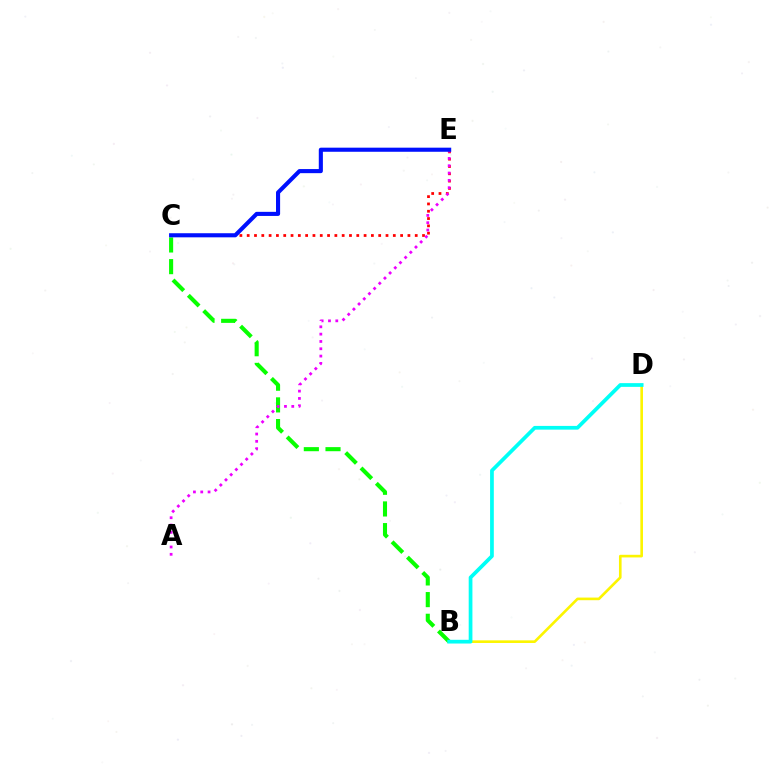{('B', 'C'): [{'color': '#08ff00', 'line_style': 'dashed', 'thickness': 2.94}], ('B', 'D'): [{'color': '#fcf500', 'line_style': 'solid', 'thickness': 1.89}, {'color': '#00fff6', 'line_style': 'solid', 'thickness': 2.68}], ('C', 'E'): [{'color': '#ff0000', 'line_style': 'dotted', 'thickness': 1.99}, {'color': '#0010ff', 'line_style': 'solid', 'thickness': 2.95}], ('A', 'E'): [{'color': '#ee00ff', 'line_style': 'dotted', 'thickness': 1.99}]}